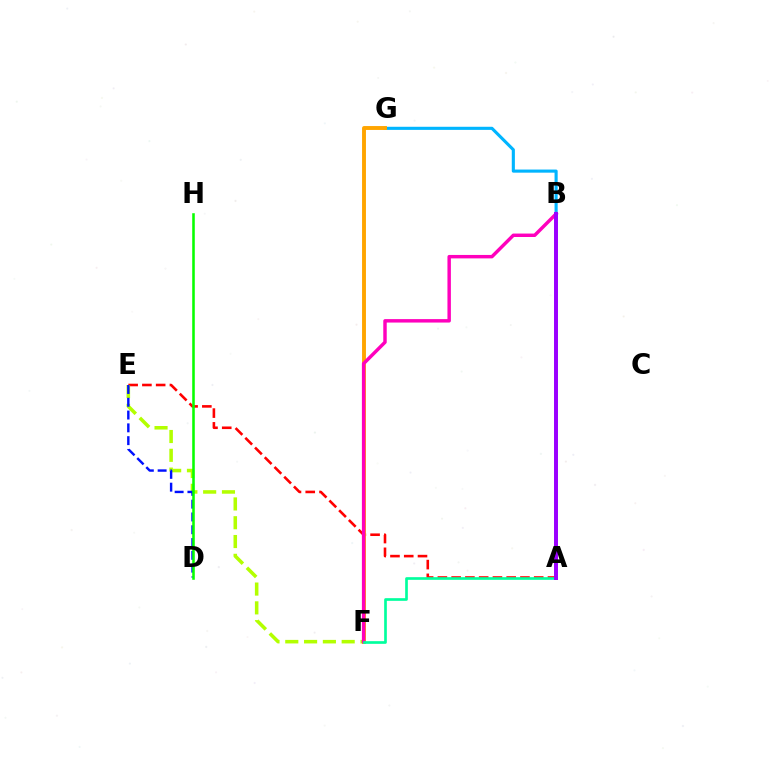{('B', 'G'): [{'color': '#00b5ff', 'line_style': 'solid', 'thickness': 2.24}], ('A', 'E'): [{'color': '#ff0000', 'line_style': 'dashed', 'thickness': 1.87}], ('E', 'F'): [{'color': '#b3ff00', 'line_style': 'dashed', 'thickness': 2.55}], ('F', 'G'): [{'color': '#ffa500', 'line_style': 'solid', 'thickness': 2.81}], ('D', 'E'): [{'color': '#0010ff', 'line_style': 'dashed', 'thickness': 1.74}], ('B', 'F'): [{'color': '#ff00bd', 'line_style': 'solid', 'thickness': 2.48}], ('D', 'H'): [{'color': '#08ff00', 'line_style': 'solid', 'thickness': 1.85}], ('A', 'F'): [{'color': '#00ff9d', 'line_style': 'solid', 'thickness': 1.92}], ('A', 'B'): [{'color': '#9b00ff', 'line_style': 'solid', 'thickness': 2.85}]}